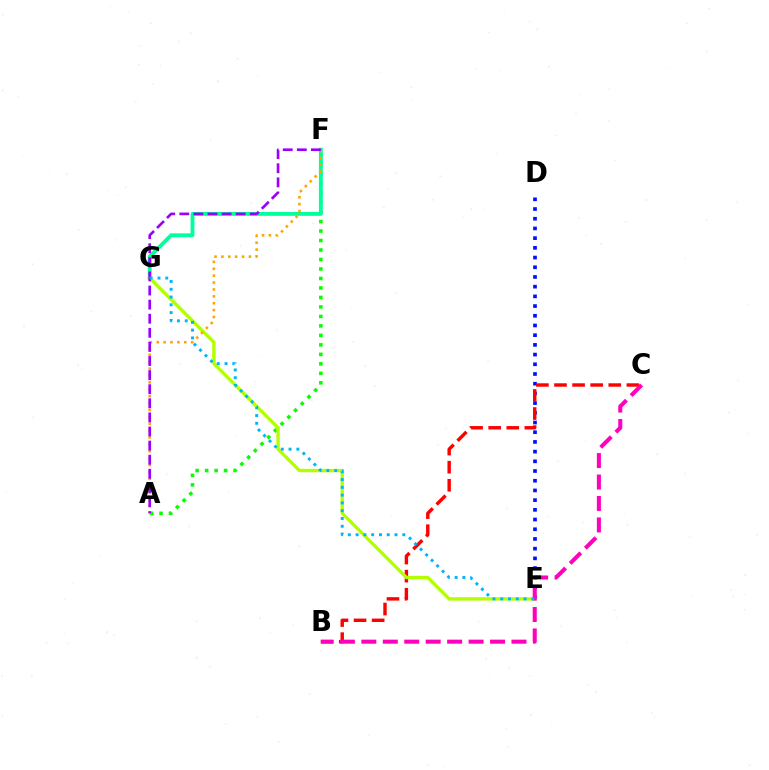{('D', 'E'): [{'color': '#0010ff', 'line_style': 'dotted', 'thickness': 2.64}], ('B', 'C'): [{'color': '#ff0000', 'line_style': 'dashed', 'thickness': 2.46}, {'color': '#ff00bd', 'line_style': 'dashed', 'thickness': 2.91}], ('A', 'F'): [{'color': '#08ff00', 'line_style': 'dotted', 'thickness': 2.58}, {'color': '#ffa500', 'line_style': 'dotted', 'thickness': 1.87}, {'color': '#9b00ff', 'line_style': 'dashed', 'thickness': 1.92}], ('F', 'G'): [{'color': '#00ff9d', 'line_style': 'solid', 'thickness': 2.78}], ('E', 'G'): [{'color': '#b3ff00', 'line_style': 'solid', 'thickness': 2.43}, {'color': '#00b5ff', 'line_style': 'dotted', 'thickness': 2.11}]}